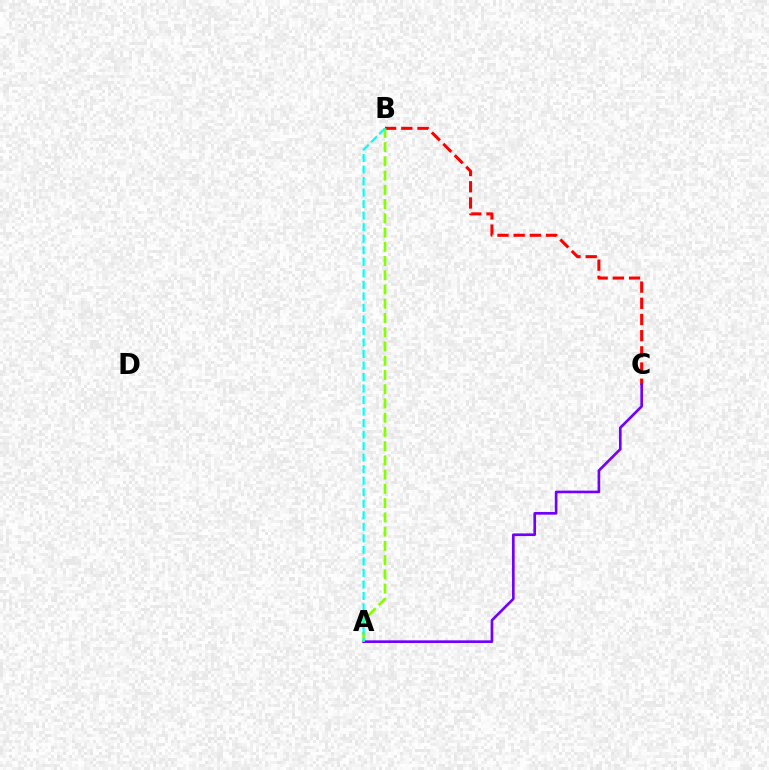{('B', 'C'): [{'color': '#ff0000', 'line_style': 'dashed', 'thickness': 2.2}], ('A', 'C'): [{'color': '#7200ff', 'line_style': 'solid', 'thickness': 1.91}], ('A', 'B'): [{'color': '#84ff00', 'line_style': 'dashed', 'thickness': 1.93}, {'color': '#00fff6', 'line_style': 'dashed', 'thickness': 1.57}]}